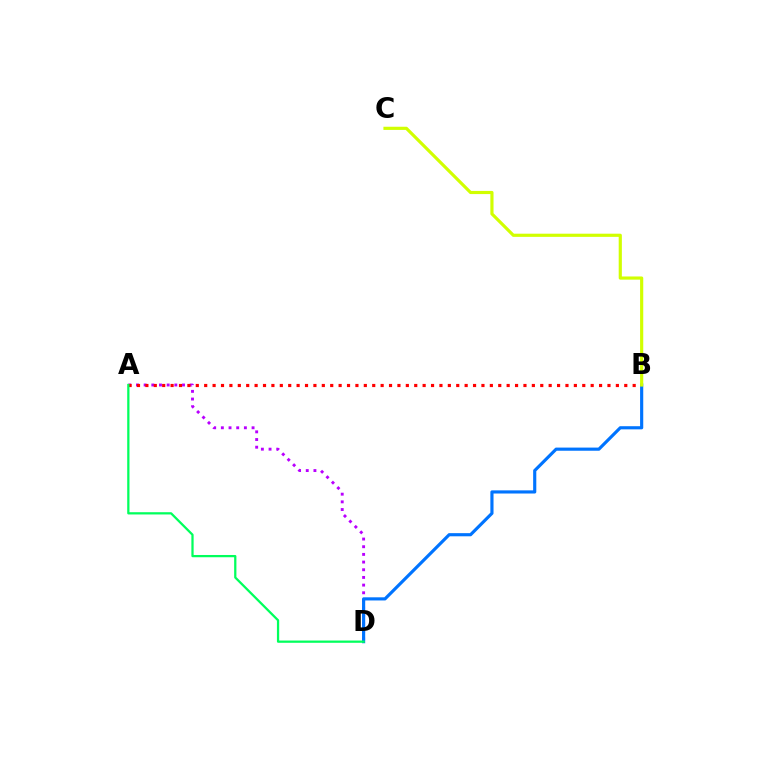{('A', 'D'): [{'color': '#b900ff', 'line_style': 'dotted', 'thickness': 2.09}, {'color': '#00ff5c', 'line_style': 'solid', 'thickness': 1.62}], ('A', 'B'): [{'color': '#ff0000', 'line_style': 'dotted', 'thickness': 2.28}], ('B', 'D'): [{'color': '#0074ff', 'line_style': 'solid', 'thickness': 2.27}], ('B', 'C'): [{'color': '#d1ff00', 'line_style': 'solid', 'thickness': 2.28}]}